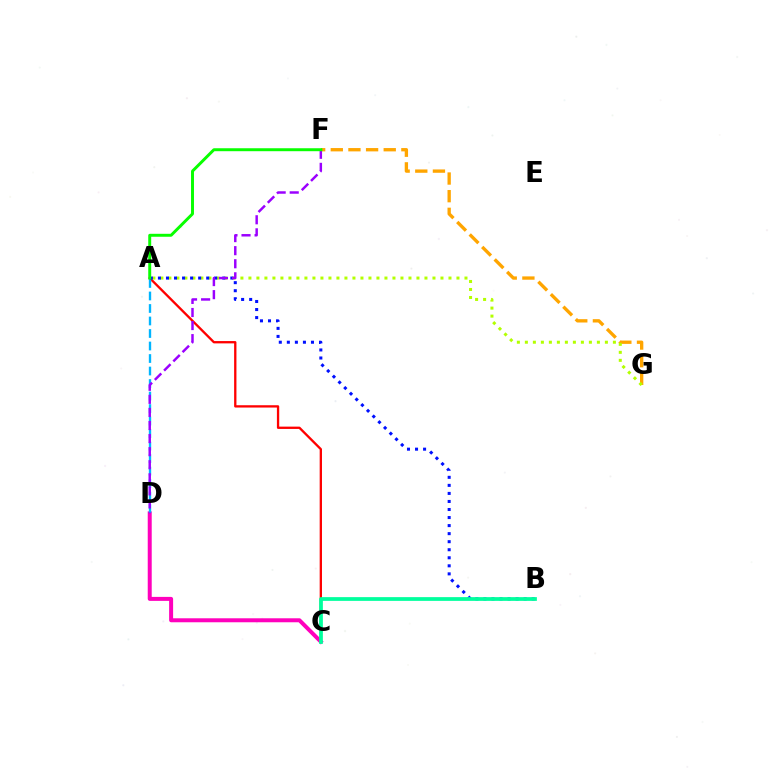{('A', 'C'): [{'color': '#ff0000', 'line_style': 'solid', 'thickness': 1.67}], ('C', 'D'): [{'color': '#ff00bd', 'line_style': 'solid', 'thickness': 2.87}], ('F', 'G'): [{'color': '#ffa500', 'line_style': 'dashed', 'thickness': 2.4}], ('A', 'G'): [{'color': '#b3ff00', 'line_style': 'dotted', 'thickness': 2.17}], ('A', 'D'): [{'color': '#00b5ff', 'line_style': 'dashed', 'thickness': 1.7}], ('A', 'B'): [{'color': '#0010ff', 'line_style': 'dotted', 'thickness': 2.19}], ('D', 'F'): [{'color': '#9b00ff', 'line_style': 'dashed', 'thickness': 1.78}], ('B', 'C'): [{'color': '#00ff9d', 'line_style': 'solid', 'thickness': 2.7}], ('A', 'F'): [{'color': '#08ff00', 'line_style': 'solid', 'thickness': 2.13}]}